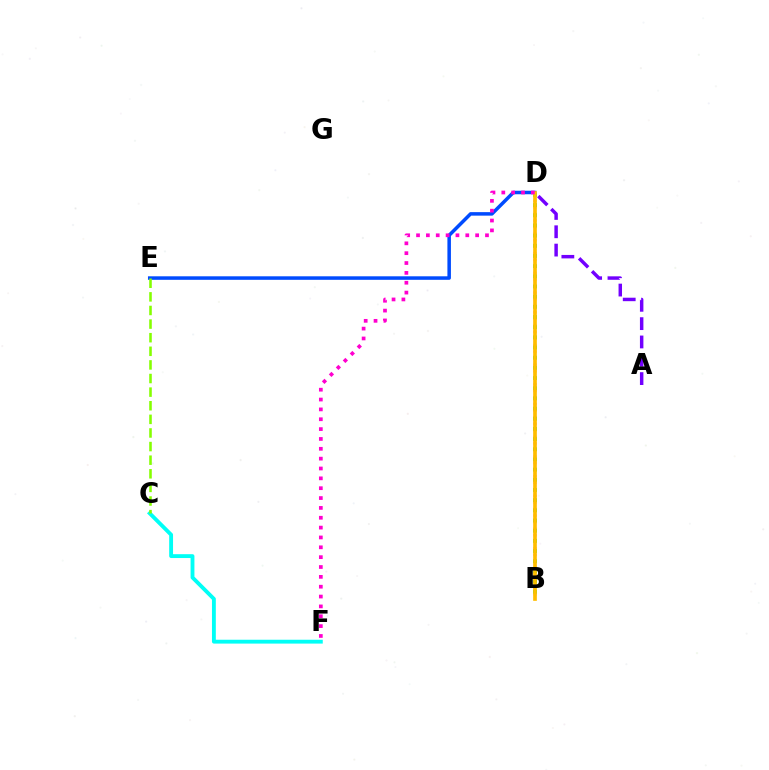{('B', 'D'): [{'color': '#ff0000', 'line_style': 'dotted', 'thickness': 1.78}, {'color': '#00ff39', 'line_style': 'dotted', 'thickness': 2.76}, {'color': '#ffbd00', 'line_style': 'solid', 'thickness': 2.65}], ('D', 'E'): [{'color': '#004bff', 'line_style': 'solid', 'thickness': 2.53}], ('C', 'F'): [{'color': '#00fff6', 'line_style': 'solid', 'thickness': 2.77}], ('C', 'E'): [{'color': '#84ff00', 'line_style': 'dashed', 'thickness': 1.85}], ('A', 'D'): [{'color': '#7200ff', 'line_style': 'dashed', 'thickness': 2.49}], ('D', 'F'): [{'color': '#ff00cf', 'line_style': 'dotted', 'thickness': 2.68}]}